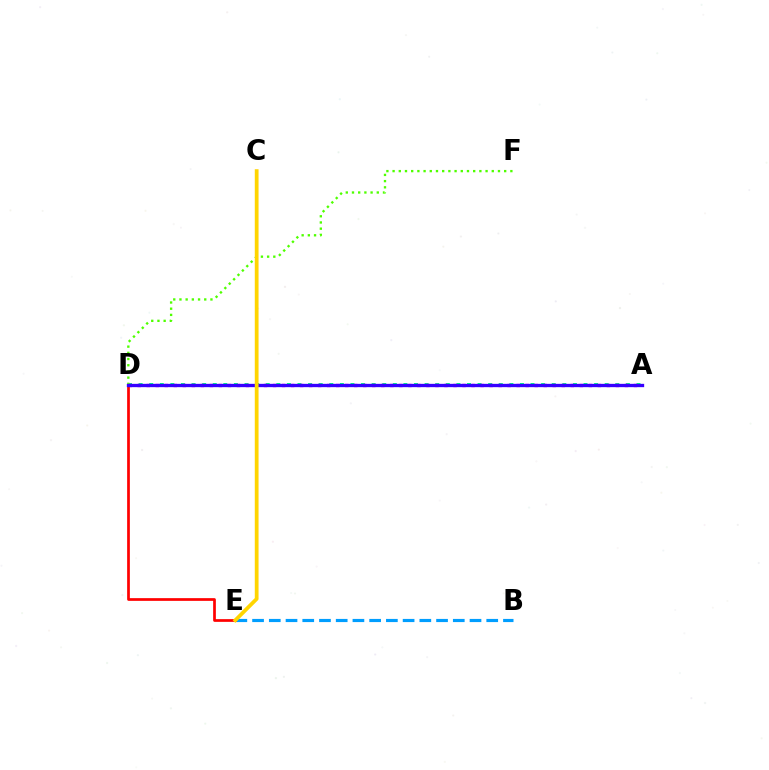{('A', 'D'): [{'color': '#00ff86', 'line_style': 'dotted', 'thickness': 2.88}, {'color': '#ff00ed', 'line_style': 'dotted', 'thickness': 2.45}, {'color': '#3700ff', 'line_style': 'solid', 'thickness': 2.39}], ('D', 'F'): [{'color': '#4fff00', 'line_style': 'dotted', 'thickness': 1.68}], ('B', 'E'): [{'color': '#009eff', 'line_style': 'dashed', 'thickness': 2.27}], ('D', 'E'): [{'color': '#ff0000', 'line_style': 'solid', 'thickness': 1.96}], ('C', 'E'): [{'color': '#ffd500', 'line_style': 'solid', 'thickness': 2.71}]}